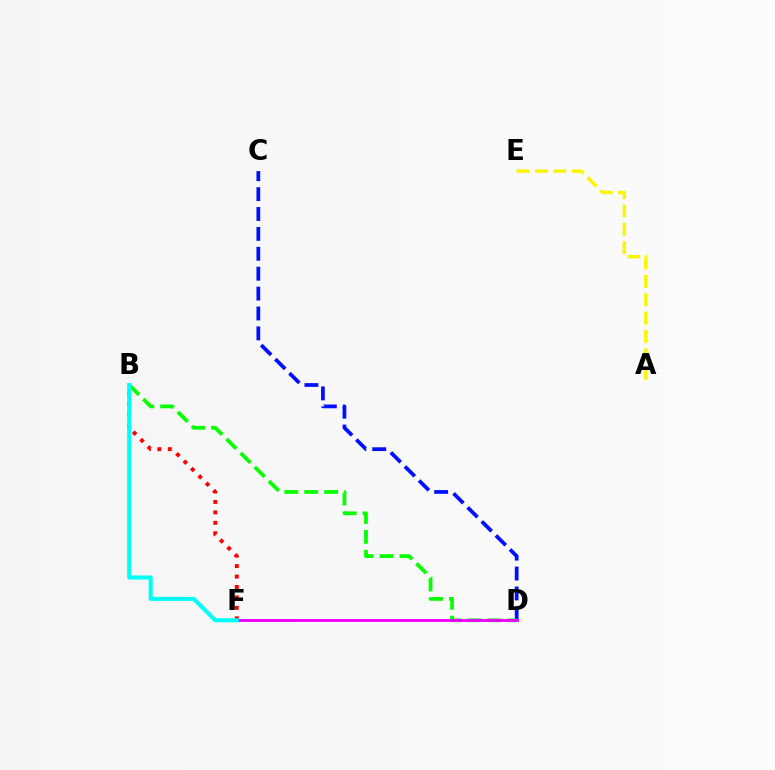{('A', 'E'): [{'color': '#fcf500', 'line_style': 'dashed', 'thickness': 2.5}], ('C', 'D'): [{'color': '#0010ff', 'line_style': 'dashed', 'thickness': 2.7}], ('B', 'D'): [{'color': '#08ff00', 'line_style': 'dashed', 'thickness': 2.71}], ('B', 'F'): [{'color': '#ff0000', 'line_style': 'dotted', 'thickness': 2.84}, {'color': '#00fff6', 'line_style': 'solid', 'thickness': 2.92}], ('D', 'F'): [{'color': '#ee00ff', 'line_style': 'solid', 'thickness': 2.06}]}